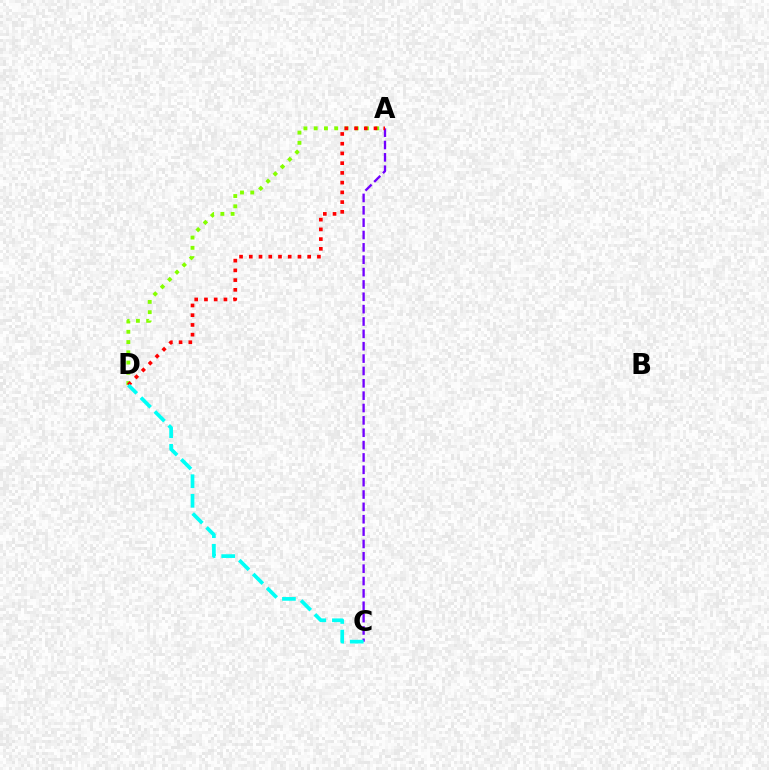{('A', 'C'): [{'color': '#7200ff', 'line_style': 'dashed', 'thickness': 1.68}], ('A', 'D'): [{'color': '#84ff00', 'line_style': 'dotted', 'thickness': 2.79}, {'color': '#ff0000', 'line_style': 'dotted', 'thickness': 2.64}], ('C', 'D'): [{'color': '#00fff6', 'line_style': 'dashed', 'thickness': 2.66}]}